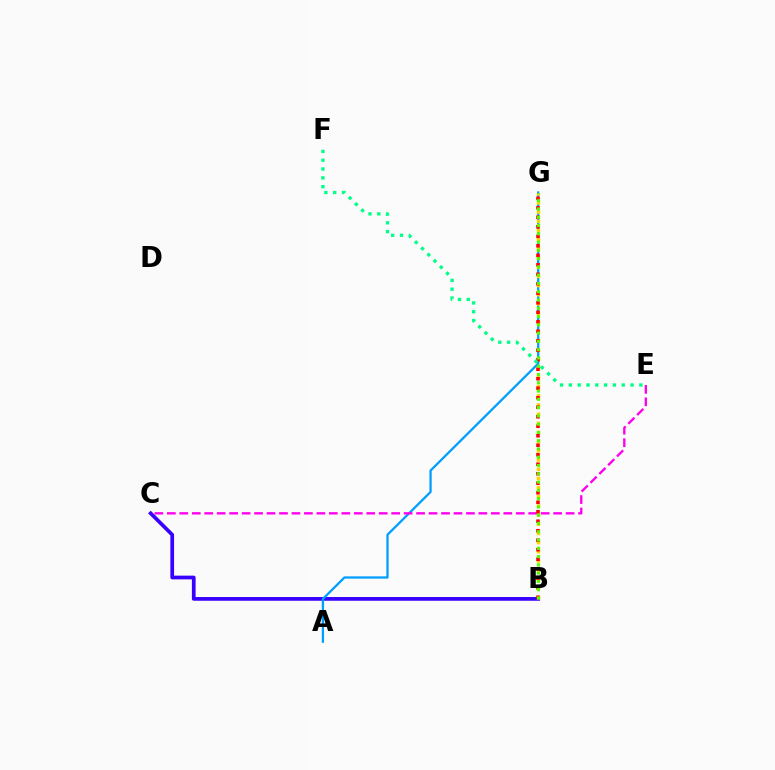{('B', 'C'): [{'color': '#3700ff', 'line_style': 'solid', 'thickness': 2.68}], ('A', 'G'): [{'color': '#009eff', 'line_style': 'solid', 'thickness': 1.64}], ('C', 'E'): [{'color': '#ff00ed', 'line_style': 'dashed', 'thickness': 1.69}], ('B', 'G'): [{'color': '#ffd500', 'line_style': 'dotted', 'thickness': 2.49}, {'color': '#ff0000', 'line_style': 'dotted', 'thickness': 2.58}, {'color': '#4fff00', 'line_style': 'dotted', 'thickness': 2.25}], ('E', 'F'): [{'color': '#00ff86', 'line_style': 'dotted', 'thickness': 2.4}]}